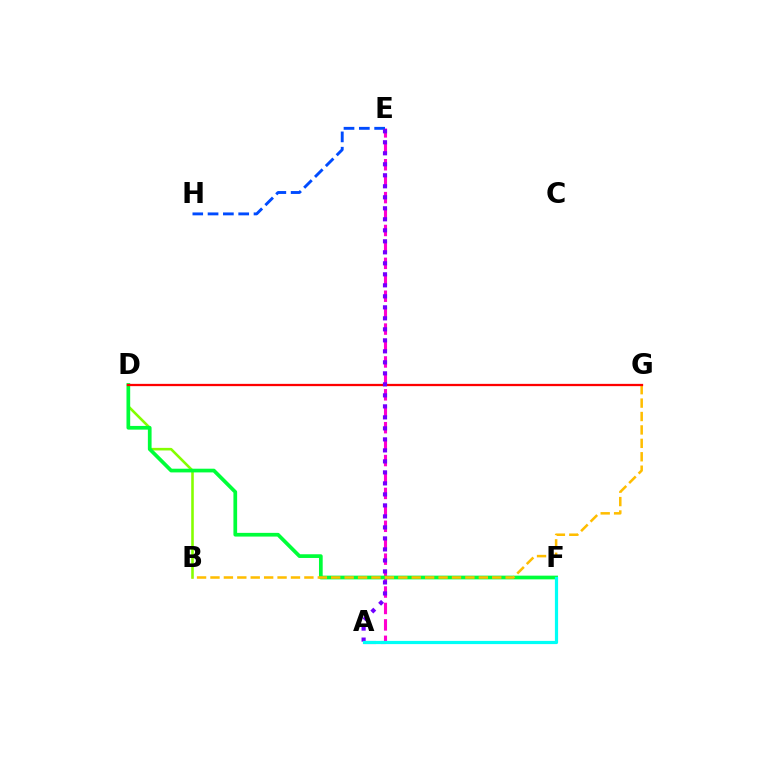{('B', 'D'): [{'color': '#84ff00', 'line_style': 'solid', 'thickness': 1.86}], ('A', 'E'): [{'color': '#ff00cf', 'line_style': 'dashed', 'thickness': 2.23}, {'color': '#7200ff', 'line_style': 'dotted', 'thickness': 2.99}], ('D', 'F'): [{'color': '#00ff39', 'line_style': 'solid', 'thickness': 2.67}], ('E', 'H'): [{'color': '#004bff', 'line_style': 'dashed', 'thickness': 2.08}], ('B', 'G'): [{'color': '#ffbd00', 'line_style': 'dashed', 'thickness': 1.82}], ('D', 'G'): [{'color': '#ff0000', 'line_style': 'solid', 'thickness': 1.64}], ('A', 'F'): [{'color': '#00fff6', 'line_style': 'solid', 'thickness': 2.3}]}